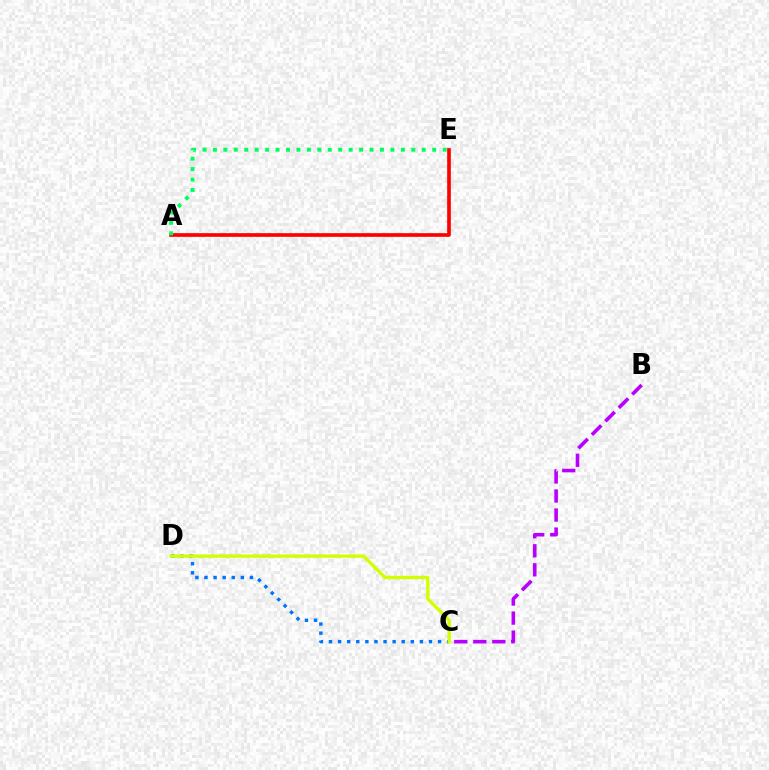{('A', 'E'): [{'color': '#ff0000', 'line_style': 'solid', 'thickness': 2.64}, {'color': '#00ff5c', 'line_style': 'dotted', 'thickness': 2.84}], ('B', 'C'): [{'color': '#b900ff', 'line_style': 'dashed', 'thickness': 2.59}], ('C', 'D'): [{'color': '#0074ff', 'line_style': 'dotted', 'thickness': 2.47}, {'color': '#d1ff00', 'line_style': 'solid', 'thickness': 2.41}]}